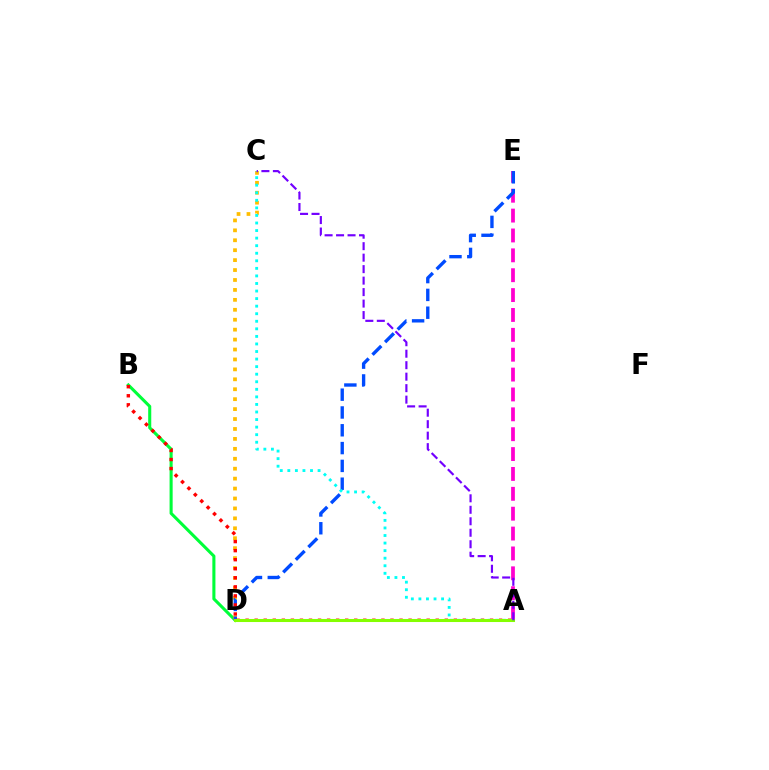{('A', 'E'): [{'color': '#ff00cf', 'line_style': 'dashed', 'thickness': 2.7}], ('B', 'D'): [{'color': '#00ff39', 'line_style': 'solid', 'thickness': 2.21}], ('C', 'D'): [{'color': '#ffbd00', 'line_style': 'dotted', 'thickness': 2.7}], ('D', 'E'): [{'color': '#004bff', 'line_style': 'dashed', 'thickness': 2.42}], ('A', 'B'): [{'color': '#ff0000', 'line_style': 'dotted', 'thickness': 2.46}], ('A', 'C'): [{'color': '#00fff6', 'line_style': 'dotted', 'thickness': 2.05}, {'color': '#7200ff', 'line_style': 'dashed', 'thickness': 1.56}], ('A', 'D'): [{'color': '#84ff00', 'line_style': 'solid', 'thickness': 2.2}]}